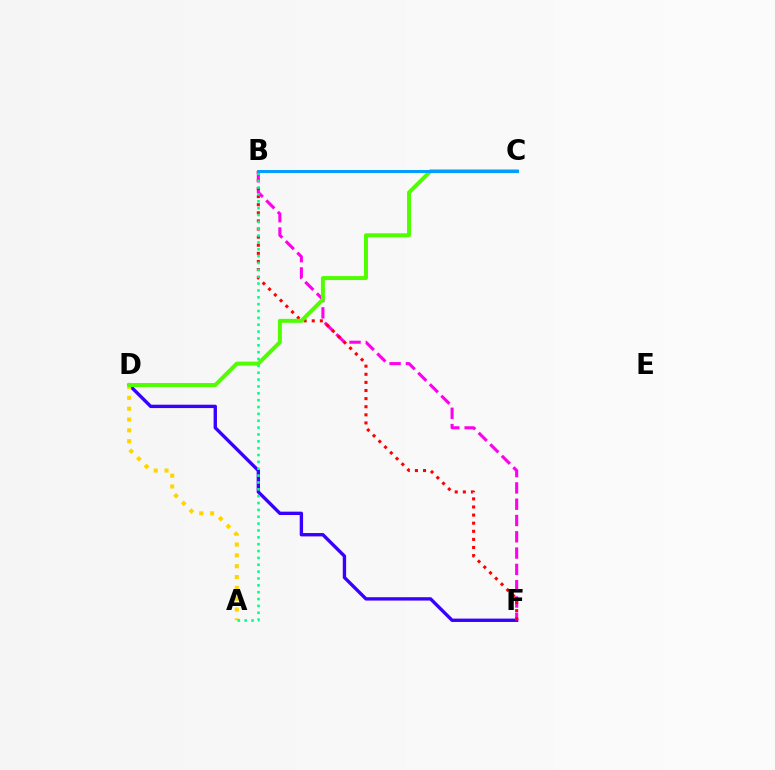{('D', 'F'): [{'color': '#3700ff', 'line_style': 'solid', 'thickness': 2.42}], ('B', 'F'): [{'color': '#ff00ed', 'line_style': 'dashed', 'thickness': 2.21}, {'color': '#ff0000', 'line_style': 'dotted', 'thickness': 2.2}], ('A', 'D'): [{'color': '#ffd500', 'line_style': 'dotted', 'thickness': 2.94}], ('A', 'B'): [{'color': '#00ff86', 'line_style': 'dotted', 'thickness': 1.86}], ('C', 'D'): [{'color': '#4fff00', 'line_style': 'solid', 'thickness': 2.86}], ('B', 'C'): [{'color': '#009eff', 'line_style': 'solid', 'thickness': 2.13}]}